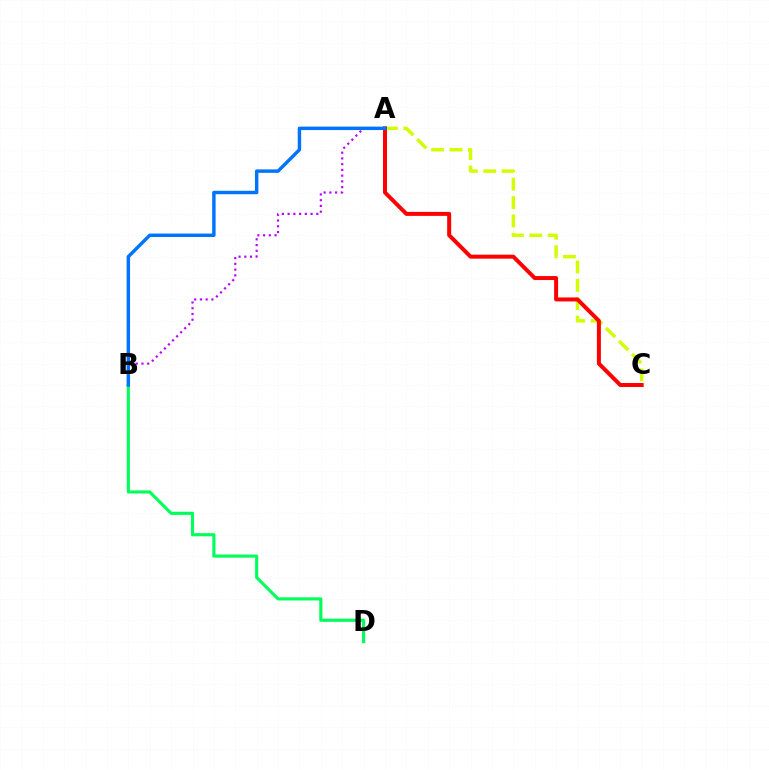{('A', 'C'): [{'color': '#d1ff00', 'line_style': 'dashed', 'thickness': 2.49}, {'color': '#ff0000', 'line_style': 'solid', 'thickness': 2.87}], ('B', 'D'): [{'color': '#00ff5c', 'line_style': 'solid', 'thickness': 2.25}], ('A', 'B'): [{'color': '#b900ff', 'line_style': 'dotted', 'thickness': 1.56}, {'color': '#0074ff', 'line_style': 'solid', 'thickness': 2.48}]}